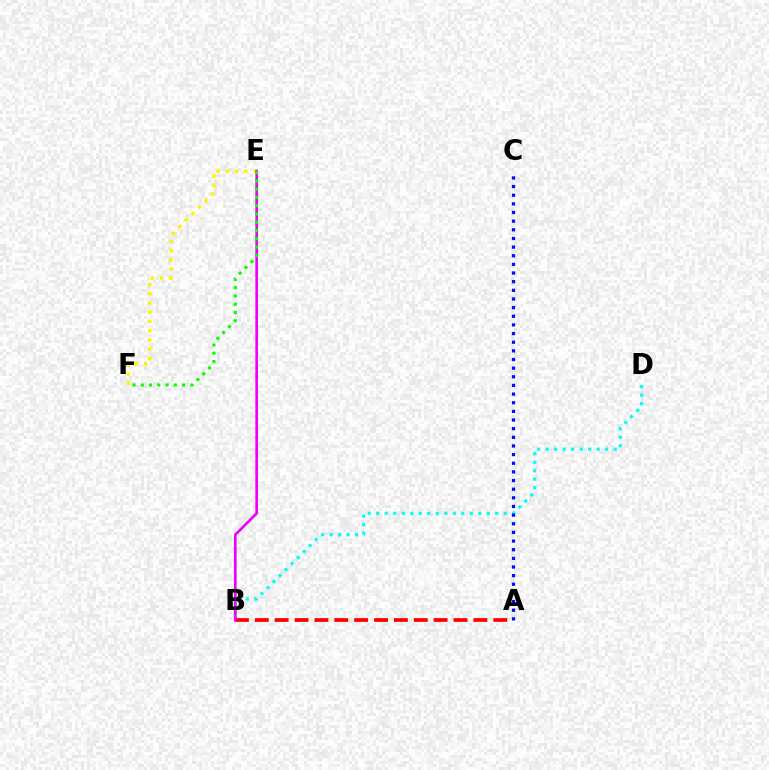{('B', 'D'): [{'color': '#00fff6', 'line_style': 'dotted', 'thickness': 2.31}], ('A', 'B'): [{'color': '#ff0000', 'line_style': 'dashed', 'thickness': 2.7}], ('A', 'C'): [{'color': '#0010ff', 'line_style': 'dotted', 'thickness': 2.35}], ('E', 'F'): [{'color': '#fcf500', 'line_style': 'dotted', 'thickness': 2.51}, {'color': '#08ff00', 'line_style': 'dotted', 'thickness': 2.24}], ('B', 'E'): [{'color': '#ee00ff', 'line_style': 'solid', 'thickness': 1.92}]}